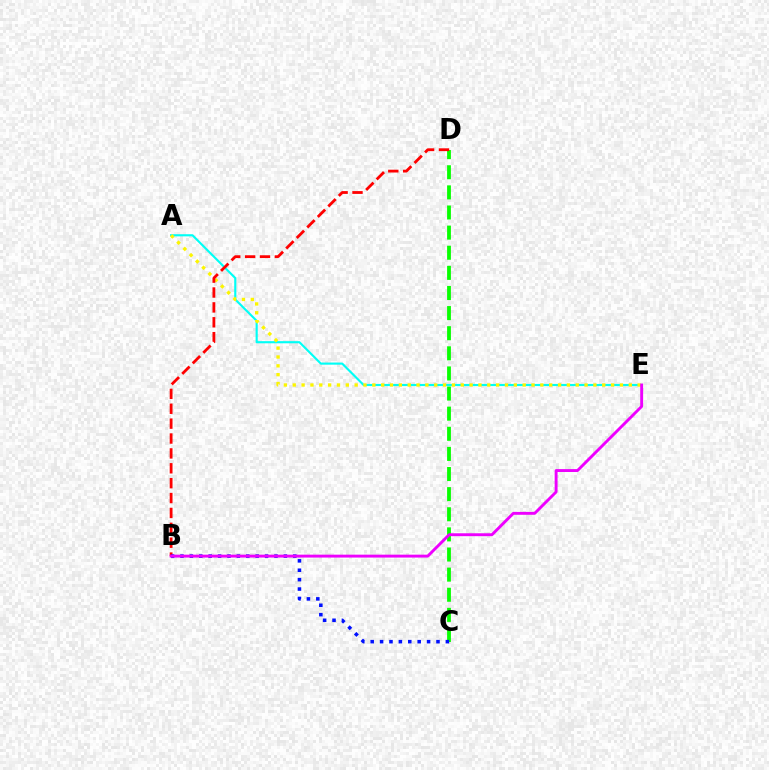{('C', 'D'): [{'color': '#08ff00', 'line_style': 'dashed', 'thickness': 2.73}], ('A', 'E'): [{'color': '#00fff6', 'line_style': 'solid', 'thickness': 1.54}, {'color': '#fcf500', 'line_style': 'dotted', 'thickness': 2.4}], ('B', 'D'): [{'color': '#ff0000', 'line_style': 'dashed', 'thickness': 2.02}], ('B', 'C'): [{'color': '#0010ff', 'line_style': 'dotted', 'thickness': 2.55}], ('B', 'E'): [{'color': '#ee00ff', 'line_style': 'solid', 'thickness': 2.09}]}